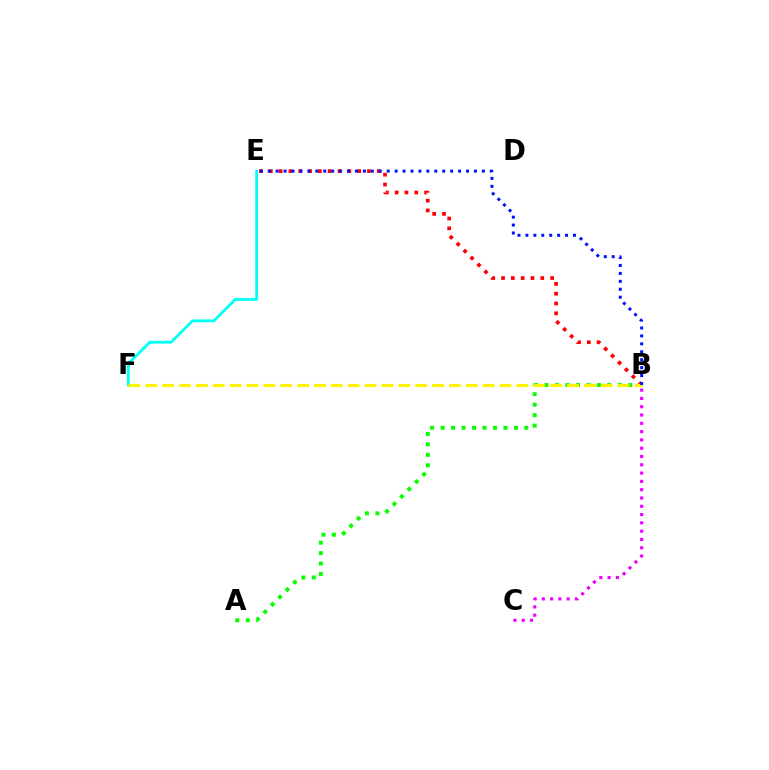{('A', 'B'): [{'color': '#08ff00', 'line_style': 'dotted', 'thickness': 2.85}], ('B', 'C'): [{'color': '#ee00ff', 'line_style': 'dotted', 'thickness': 2.25}], ('E', 'F'): [{'color': '#00fff6', 'line_style': 'solid', 'thickness': 2.0}], ('B', 'E'): [{'color': '#ff0000', 'line_style': 'dotted', 'thickness': 2.67}, {'color': '#0010ff', 'line_style': 'dotted', 'thickness': 2.15}], ('B', 'F'): [{'color': '#fcf500', 'line_style': 'dashed', 'thickness': 2.29}]}